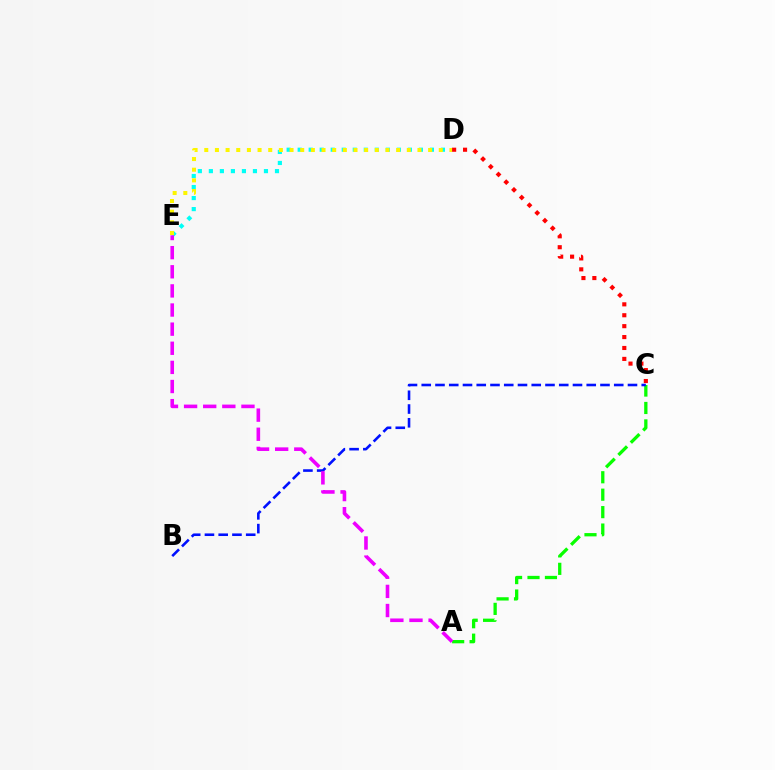{('A', 'C'): [{'color': '#08ff00', 'line_style': 'dashed', 'thickness': 2.37}], ('B', 'C'): [{'color': '#0010ff', 'line_style': 'dashed', 'thickness': 1.87}], ('D', 'E'): [{'color': '#00fff6', 'line_style': 'dotted', 'thickness': 2.99}, {'color': '#fcf500', 'line_style': 'dotted', 'thickness': 2.9}], ('C', 'D'): [{'color': '#ff0000', 'line_style': 'dotted', 'thickness': 2.97}], ('A', 'E'): [{'color': '#ee00ff', 'line_style': 'dashed', 'thickness': 2.6}]}